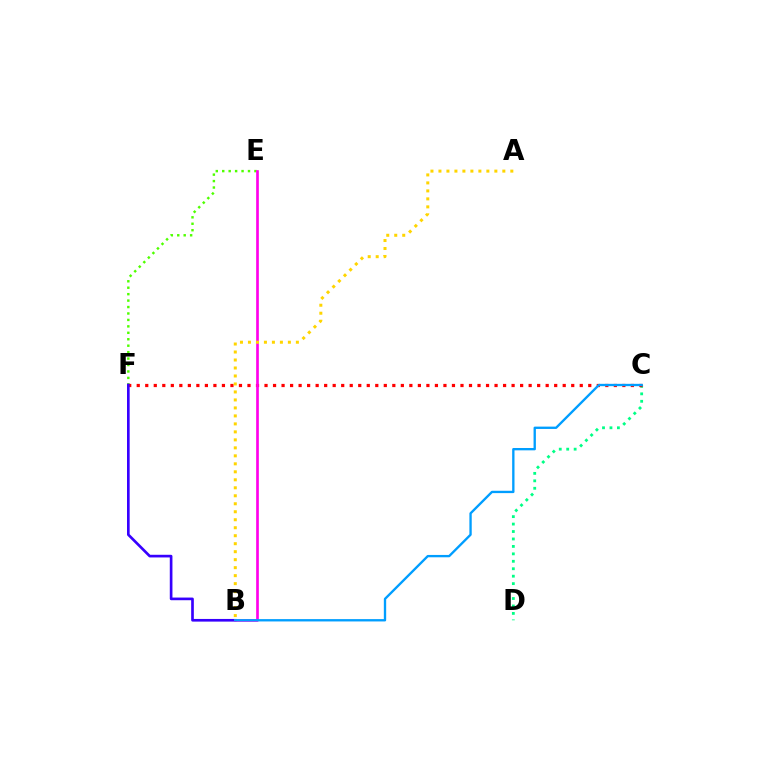{('C', 'D'): [{'color': '#00ff86', 'line_style': 'dotted', 'thickness': 2.02}], ('E', 'F'): [{'color': '#4fff00', 'line_style': 'dotted', 'thickness': 1.75}], ('C', 'F'): [{'color': '#ff0000', 'line_style': 'dotted', 'thickness': 2.31}], ('B', 'F'): [{'color': '#3700ff', 'line_style': 'solid', 'thickness': 1.92}], ('B', 'E'): [{'color': '#ff00ed', 'line_style': 'solid', 'thickness': 1.92}], ('A', 'B'): [{'color': '#ffd500', 'line_style': 'dotted', 'thickness': 2.17}], ('B', 'C'): [{'color': '#009eff', 'line_style': 'solid', 'thickness': 1.69}]}